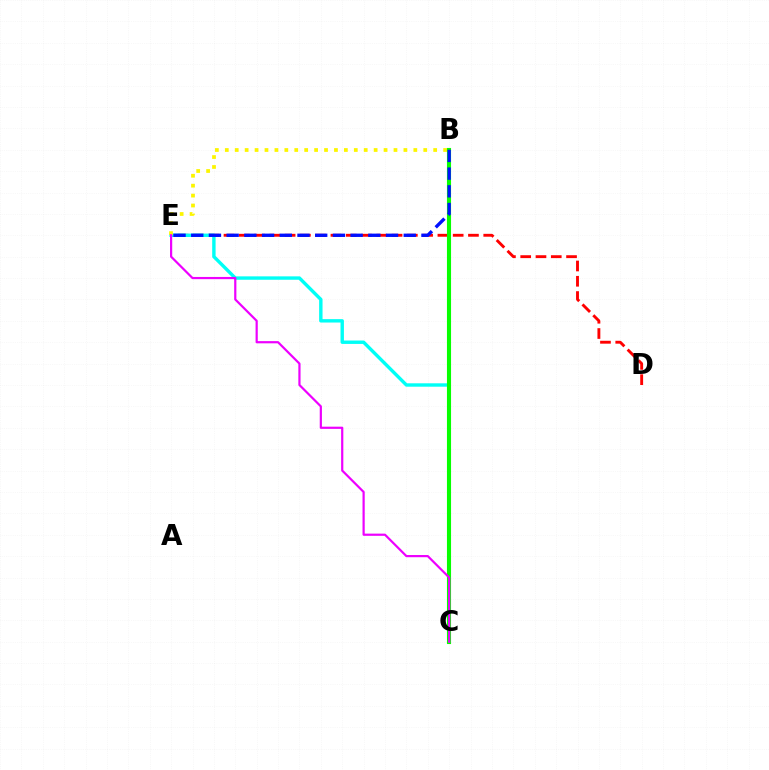{('D', 'E'): [{'color': '#ff0000', 'line_style': 'dashed', 'thickness': 2.08}], ('C', 'E'): [{'color': '#00fff6', 'line_style': 'solid', 'thickness': 2.45}, {'color': '#ee00ff', 'line_style': 'solid', 'thickness': 1.58}], ('B', 'E'): [{'color': '#fcf500', 'line_style': 'dotted', 'thickness': 2.7}, {'color': '#0010ff', 'line_style': 'dashed', 'thickness': 2.41}], ('B', 'C'): [{'color': '#08ff00', 'line_style': 'solid', 'thickness': 2.95}]}